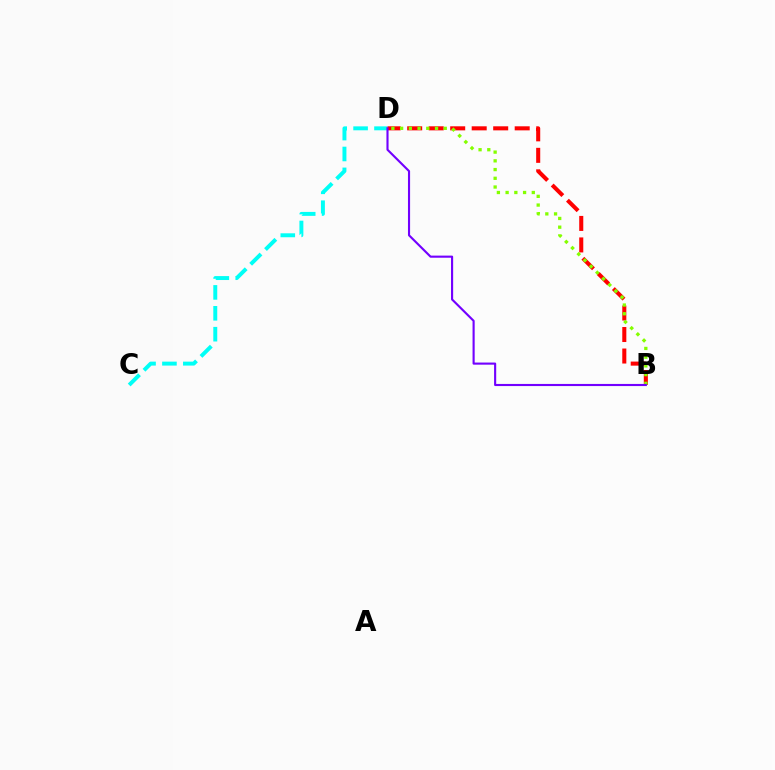{('C', 'D'): [{'color': '#00fff6', 'line_style': 'dashed', 'thickness': 2.84}], ('B', 'D'): [{'color': '#ff0000', 'line_style': 'dashed', 'thickness': 2.92}, {'color': '#84ff00', 'line_style': 'dotted', 'thickness': 2.37}, {'color': '#7200ff', 'line_style': 'solid', 'thickness': 1.53}]}